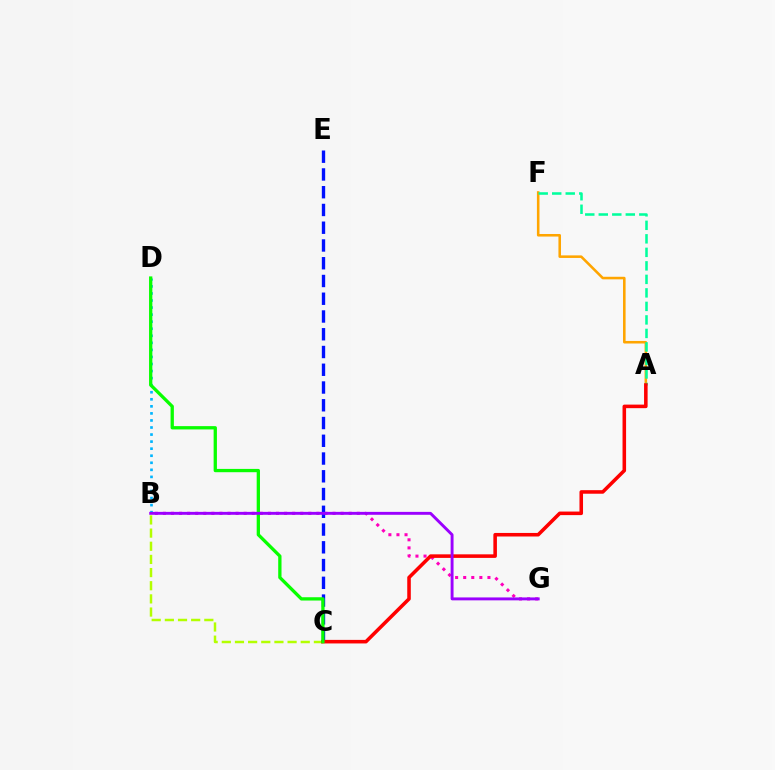{('B', 'G'): [{'color': '#ff00bd', 'line_style': 'dotted', 'thickness': 2.2}, {'color': '#9b00ff', 'line_style': 'solid', 'thickness': 2.1}], ('C', 'E'): [{'color': '#0010ff', 'line_style': 'dashed', 'thickness': 2.41}], ('A', 'F'): [{'color': '#ffa500', 'line_style': 'solid', 'thickness': 1.85}, {'color': '#00ff9d', 'line_style': 'dashed', 'thickness': 1.84}], ('B', 'C'): [{'color': '#b3ff00', 'line_style': 'dashed', 'thickness': 1.79}], ('A', 'C'): [{'color': '#ff0000', 'line_style': 'solid', 'thickness': 2.56}], ('B', 'D'): [{'color': '#00b5ff', 'line_style': 'dotted', 'thickness': 1.92}], ('C', 'D'): [{'color': '#08ff00', 'line_style': 'solid', 'thickness': 2.37}]}